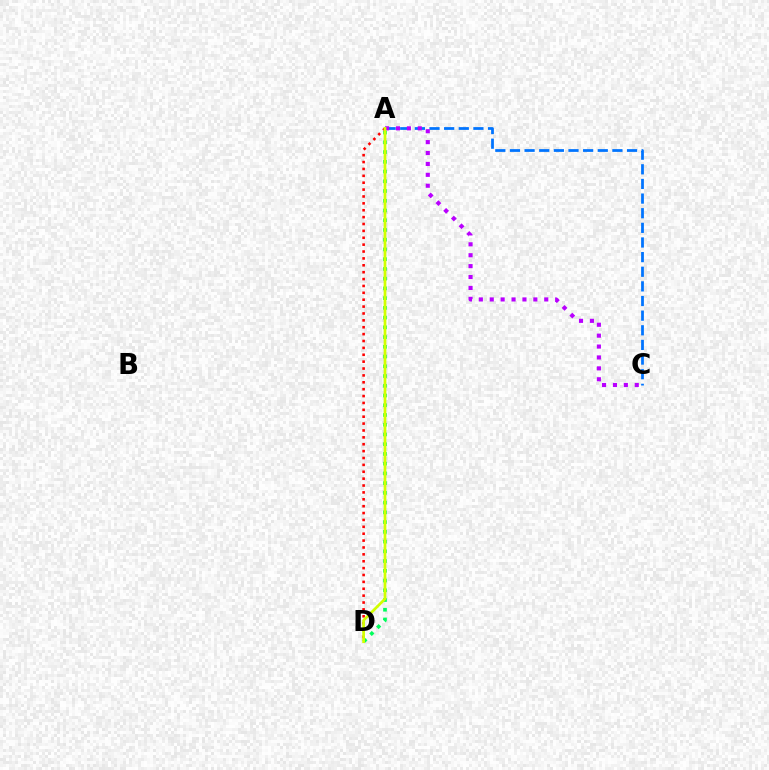{('A', 'D'): [{'color': '#00ff5c', 'line_style': 'dotted', 'thickness': 2.65}, {'color': '#ff0000', 'line_style': 'dotted', 'thickness': 1.87}, {'color': '#d1ff00', 'line_style': 'solid', 'thickness': 1.96}], ('A', 'C'): [{'color': '#0074ff', 'line_style': 'dashed', 'thickness': 1.99}, {'color': '#b900ff', 'line_style': 'dotted', 'thickness': 2.96}]}